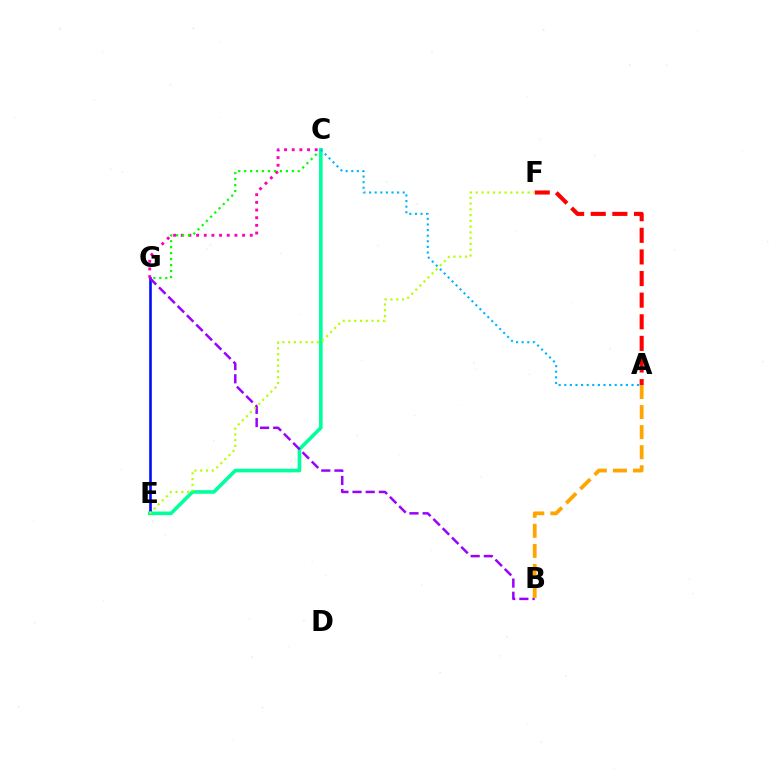{('E', 'G'): [{'color': '#0010ff', 'line_style': 'solid', 'thickness': 1.89}], ('C', 'G'): [{'color': '#ff00bd', 'line_style': 'dotted', 'thickness': 2.08}, {'color': '#08ff00', 'line_style': 'dotted', 'thickness': 1.62}], ('C', 'E'): [{'color': '#00ff9d', 'line_style': 'solid', 'thickness': 2.6}], ('A', 'F'): [{'color': '#ff0000', 'line_style': 'dashed', 'thickness': 2.94}], ('B', 'G'): [{'color': '#9b00ff', 'line_style': 'dashed', 'thickness': 1.79}], ('A', 'C'): [{'color': '#00b5ff', 'line_style': 'dotted', 'thickness': 1.52}], ('A', 'B'): [{'color': '#ffa500', 'line_style': 'dashed', 'thickness': 2.73}], ('E', 'F'): [{'color': '#b3ff00', 'line_style': 'dotted', 'thickness': 1.57}]}